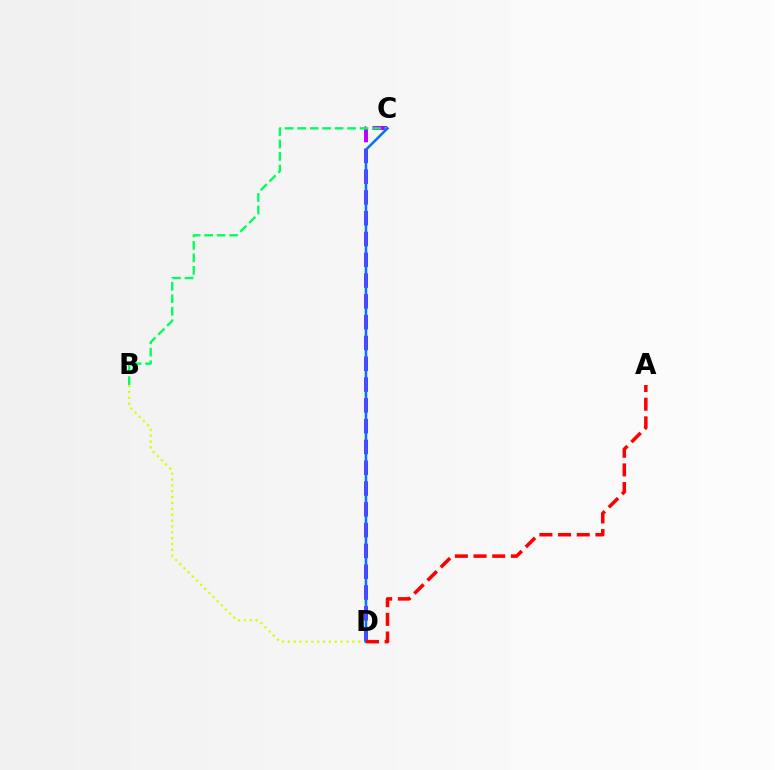{('B', 'D'): [{'color': '#d1ff00', 'line_style': 'dotted', 'thickness': 1.59}], ('C', 'D'): [{'color': '#b900ff', 'line_style': 'dashed', 'thickness': 2.82}, {'color': '#0074ff', 'line_style': 'solid', 'thickness': 1.82}], ('B', 'C'): [{'color': '#00ff5c', 'line_style': 'dashed', 'thickness': 1.7}], ('A', 'D'): [{'color': '#ff0000', 'line_style': 'dashed', 'thickness': 2.54}]}